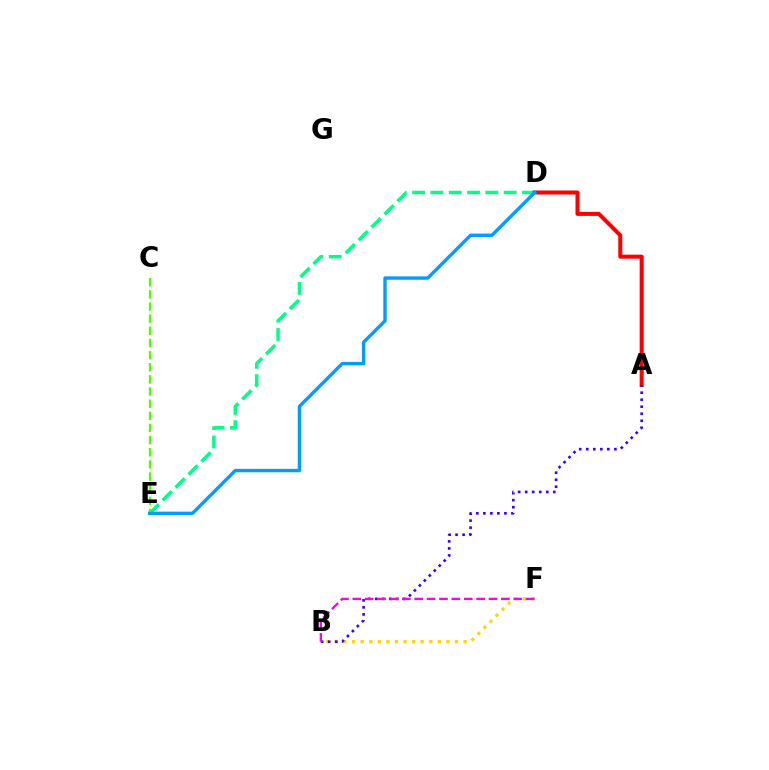{('D', 'E'): [{'color': '#00ff86', 'line_style': 'dashed', 'thickness': 2.49}, {'color': '#009eff', 'line_style': 'solid', 'thickness': 2.45}], ('C', 'E'): [{'color': '#4fff00', 'line_style': 'dashed', 'thickness': 1.65}], ('B', 'F'): [{'color': '#ffd500', 'line_style': 'dotted', 'thickness': 2.33}, {'color': '#ff00ed', 'line_style': 'dashed', 'thickness': 1.68}], ('A', 'D'): [{'color': '#ff0000', 'line_style': 'solid', 'thickness': 2.89}], ('A', 'B'): [{'color': '#3700ff', 'line_style': 'dotted', 'thickness': 1.91}]}